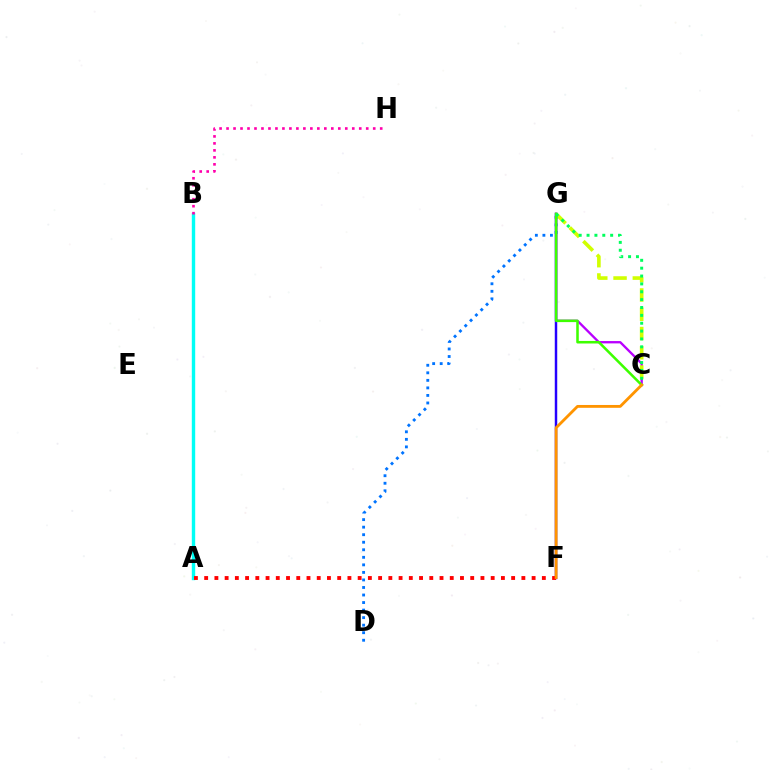{('C', 'G'): [{'color': '#b900ff', 'line_style': 'solid', 'thickness': 1.68}, {'color': '#d1ff00', 'line_style': 'dashed', 'thickness': 2.62}, {'color': '#3dff00', 'line_style': 'solid', 'thickness': 1.83}, {'color': '#00ff5c', 'line_style': 'dotted', 'thickness': 2.14}], ('D', 'G'): [{'color': '#0074ff', 'line_style': 'dotted', 'thickness': 2.05}], ('A', 'B'): [{'color': '#00fff6', 'line_style': 'solid', 'thickness': 2.44}], ('F', 'G'): [{'color': '#2500ff', 'line_style': 'solid', 'thickness': 1.77}], ('B', 'H'): [{'color': '#ff00ac', 'line_style': 'dotted', 'thickness': 1.9}], ('A', 'F'): [{'color': '#ff0000', 'line_style': 'dotted', 'thickness': 2.78}], ('C', 'F'): [{'color': '#ff9400', 'line_style': 'solid', 'thickness': 2.04}]}